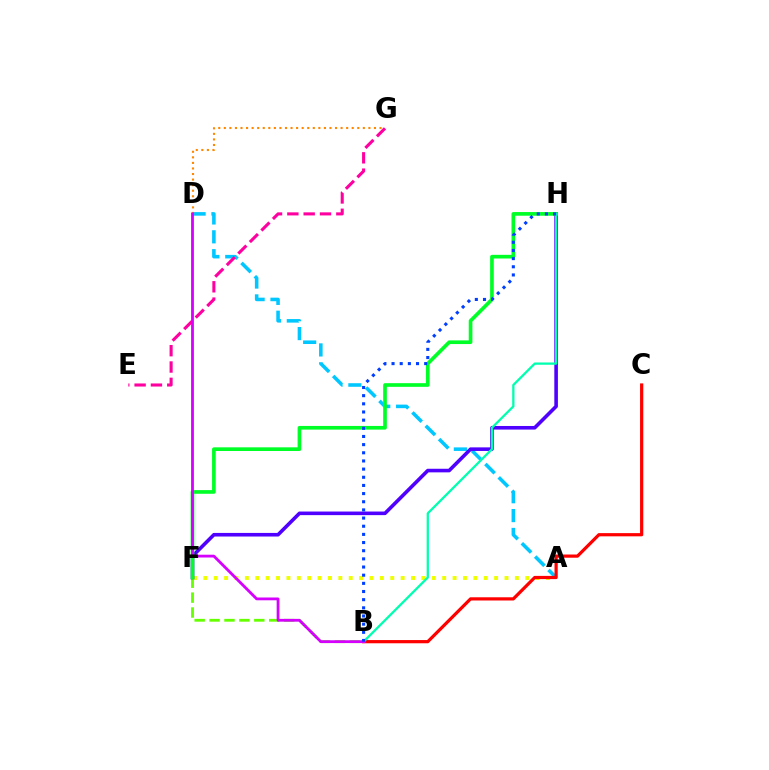{('A', 'D'): [{'color': '#00c7ff', 'line_style': 'dashed', 'thickness': 2.56}], ('B', 'F'): [{'color': '#66ff00', 'line_style': 'dashed', 'thickness': 2.03}], ('E', 'G'): [{'color': '#ff00a0', 'line_style': 'dashed', 'thickness': 2.22}], ('A', 'F'): [{'color': '#eeff00', 'line_style': 'dotted', 'thickness': 2.82}], ('F', 'H'): [{'color': '#4f00ff', 'line_style': 'solid', 'thickness': 2.59}, {'color': '#00ff27', 'line_style': 'solid', 'thickness': 2.64}], ('B', 'C'): [{'color': '#ff0000', 'line_style': 'solid', 'thickness': 2.31}], ('B', 'H'): [{'color': '#00ffaf', 'line_style': 'solid', 'thickness': 1.64}, {'color': '#003fff', 'line_style': 'dotted', 'thickness': 2.22}], ('D', 'G'): [{'color': '#ff8800', 'line_style': 'dotted', 'thickness': 1.51}], ('B', 'D'): [{'color': '#d600ff', 'line_style': 'solid', 'thickness': 2.02}]}